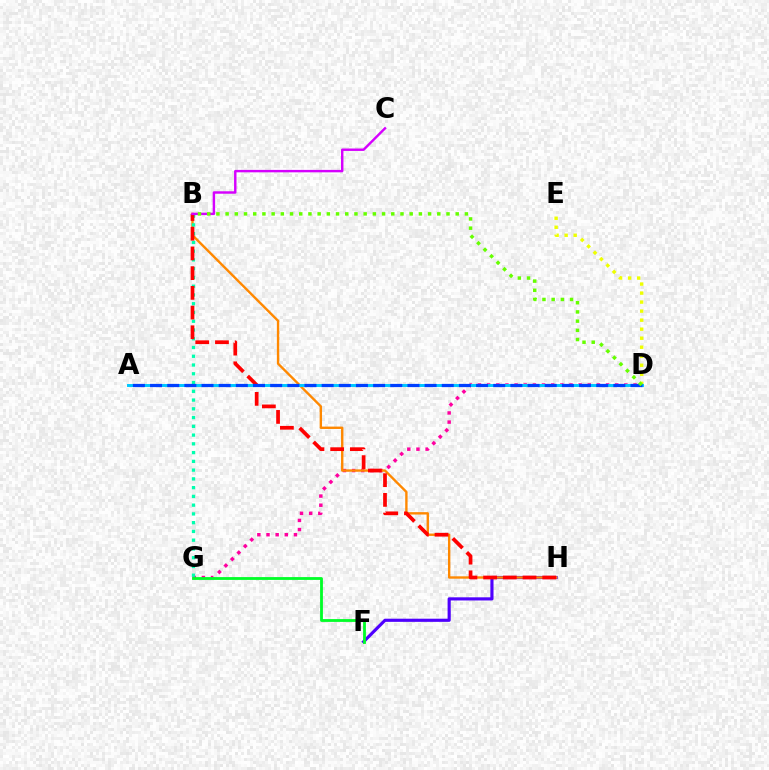{('D', 'G'): [{'color': '#ff00a0', 'line_style': 'dotted', 'thickness': 2.49}], ('F', 'H'): [{'color': '#4f00ff', 'line_style': 'solid', 'thickness': 2.27}], ('B', 'H'): [{'color': '#ff8800', 'line_style': 'solid', 'thickness': 1.71}, {'color': '#ff0000', 'line_style': 'dashed', 'thickness': 2.68}], ('D', 'E'): [{'color': '#eeff00', 'line_style': 'dotted', 'thickness': 2.45}], ('B', 'G'): [{'color': '#00ffaf', 'line_style': 'dotted', 'thickness': 2.38}], ('F', 'G'): [{'color': '#00ff27', 'line_style': 'solid', 'thickness': 2.03}], ('B', 'C'): [{'color': '#d600ff', 'line_style': 'solid', 'thickness': 1.75}], ('A', 'D'): [{'color': '#00c7ff', 'line_style': 'solid', 'thickness': 2.13}, {'color': '#003fff', 'line_style': 'dashed', 'thickness': 2.33}], ('B', 'D'): [{'color': '#66ff00', 'line_style': 'dotted', 'thickness': 2.5}]}